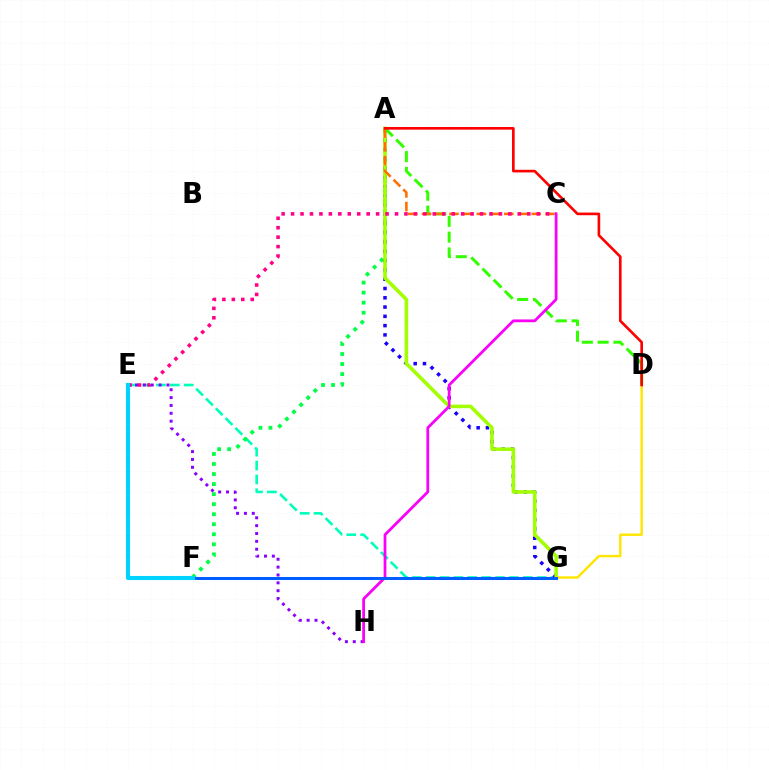{('E', 'G'): [{'color': '#00ffbb', 'line_style': 'dashed', 'thickness': 1.88}], ('A', 'F'): [{'color': '#00ff45', 'line_style': 'dotted', 'thickness': 2.73}], ('A', 'G'): [{'color': '#1900ff', 'line_style': 'dotted', 'thickness': 2.52}, {'color': '#a2ff00', 'line_style': 'solid', 'thickness': 2.56}], ('A', 'D'): [{'color': '#31ff00', 'line_style': 'dashed', 'thickness': 2.15}, {'color': '#ff0000', 'line_style': 'solid', 'thickness': 1.9}], ('A', 'C'): [{'color': '#ff7000', 'line_style': 'dashed', 'thickness': 1.86}], ('C', 'E'): [{'color': '#ff0088', 'line_style': 'dotted', 'thickness': 2.57}], ('E', 'H'): [{'color': '#8a00ff', 'line_style': 'dotted', 'thickness': 2.13}], ('C', 'H'): [{'color': '#fa00f9', 'line_style': 'solid', 'thickness': 2.0}], ('D', 'G'): [{'color': '#ffe600', 'line_style': 'solid', 'thickness': 1.74}], ('F', 'G'): [{'color': '#005dff', 'line_style': 'solid', 'thickness': 2.19}], ('E', 'F'): [{'color': '#00d3ff', 'line_style': 'solid', 'thickness': 2.94}]}